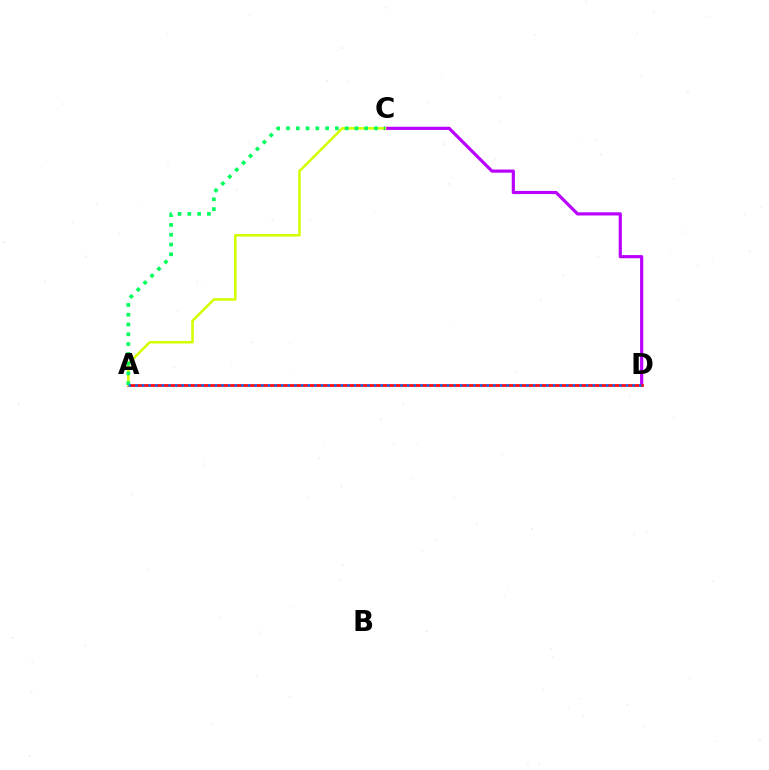{('C', 'D'): [{'color': '#b900ff', 'line_style': 'solid', 'thickness': 2.28}], ('A', 'D'): [{'color': '#ff0000', 'line_style': 'solid', 'thickness': 1.91}, {'color': '#0074ff', 'line_style': 'dotted', 'thickness': 1.8}], ('A', 'C'): [{'color': '#d1ff00', 'line_style': 'solid', 'thickness': 1.85}, {'color': '#00ff5c', 'line_style': 'dotted', 'thickness': 2.66}]}